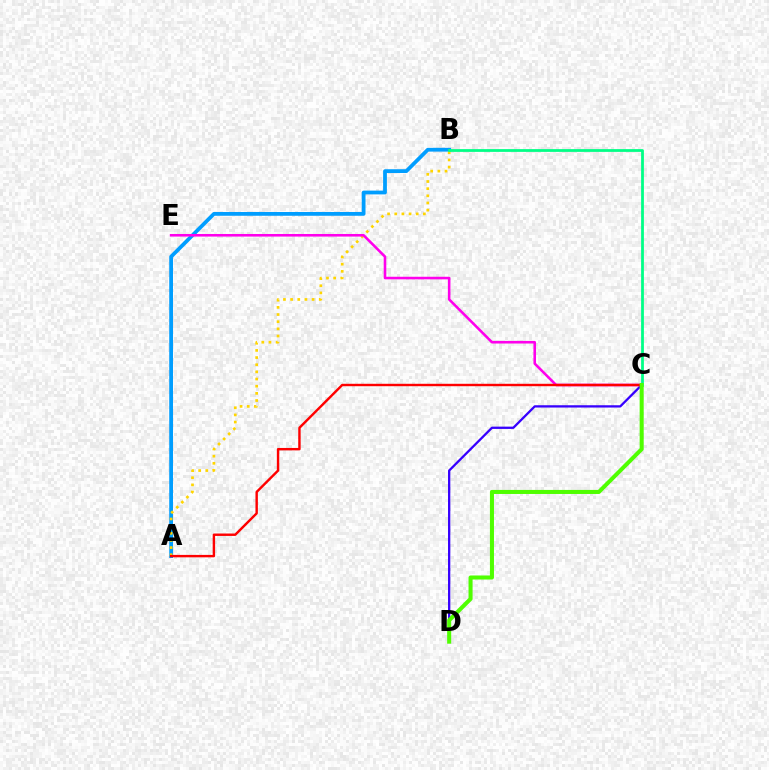{('A', 'B'): [{'color': '#009eff', 'line_style': 'solid', 'thickness': 2.72}, {'color': '#ffd500', 'line_style': 'dotted', 'thickness': 1.94}], ('C', 'D'): [{'color': '#3700ff', 'line_style': 'solid', 'thickness': 1.65}, {'color': '#4fff00', 'line_style': 'solid', 'thickness': 2.91}], ('B', 'C'): [{'color': '#00ff86', 'line_style': 'solid', 'thickness': 2.0}], ('C', 'E'): [{'color': '#ff00ed', 'line_style': 'solid', 'thickness': 1.86}], ('A', 'C'): [{'color': '#ff0000', 'line_style': 'solid', 'thickness': 1.74}]}